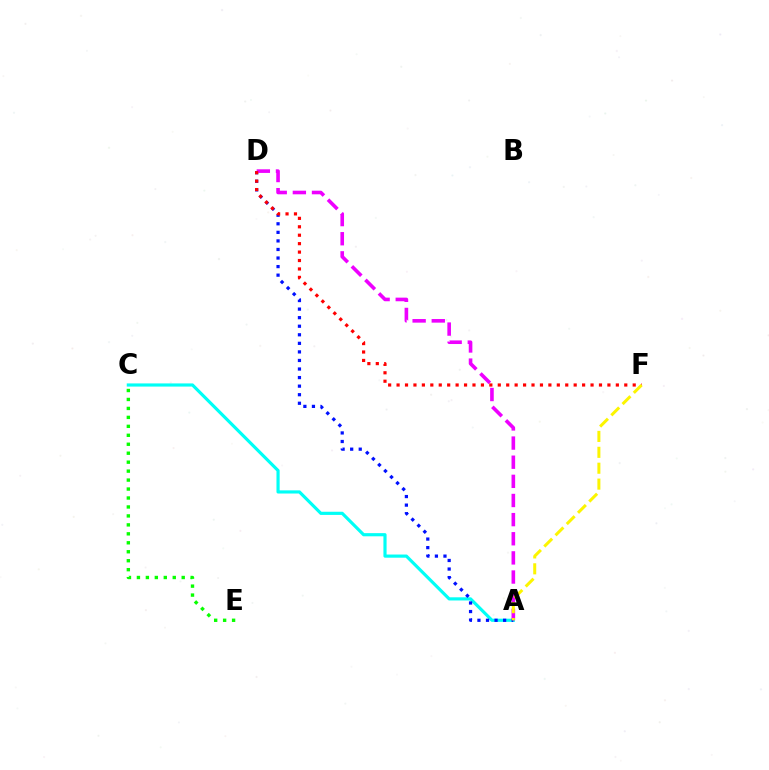{('A', 'C'): [{'color': '#00fff6', 'line_style': 'solid', 'thickness': 2.28}], ('A', 'D'): [{'color': '#0010ff', 'line_style': 'dotted', 'thickness': 2.33}, {'color': '#ee00ff', 'line_style': 'dashed', 'thickness': 2.6}], ('C', 'E'): [{'color': '#08ff00', 'line_style': 'dotted', 'thickness': 2.43}], ('D', 'F'): [{'color': '#ff0000', 'line_style': 'dotted', 'thickness': 2.29}], ('A', 'F'): [{'color': '#fcf500', 'line_style': 'dashed', 'thickness': 2.16}]}